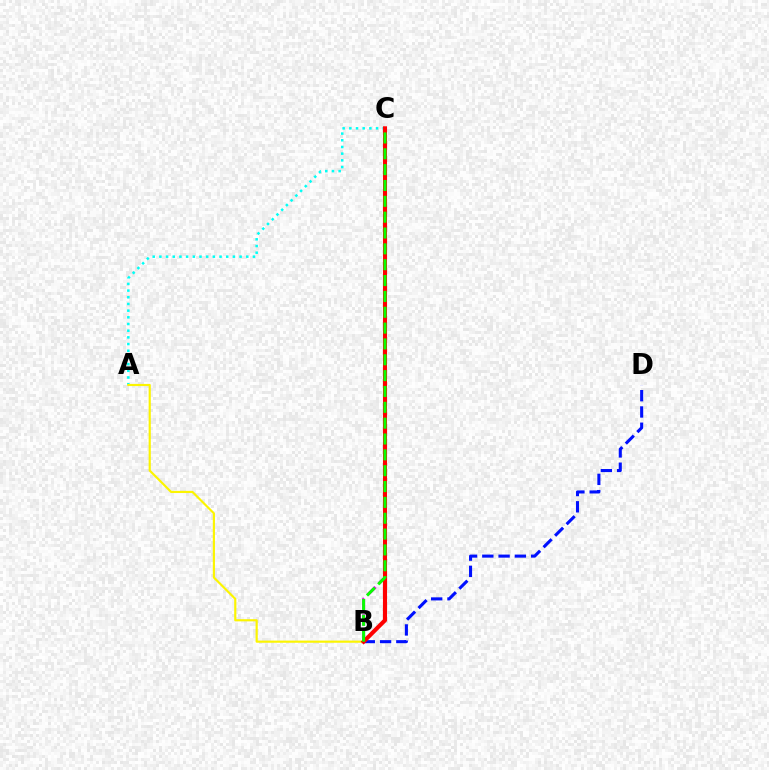{('B', 'D'): [{'color': '#0010ff', 'line_style': 'dashed', 'thickness': 2.21}], ('B', 'C'): [{'color': '#ee00ff', 'line_style': 'dashed', 'thickness': 2.19}, {'color': '#ff0000', 'line_style': 'solid', 'thickness': 2.94}, {'color': '#08ff00', 'line_style': 'dashed', 'thickness': 2.15}], ('A', 'C'): [{'color': '#00fff6', 'line_style': 'dotted', 'thickness': 1.82}], ('A', 'B'): [{'color': '#fcf500', 'line_style': 'solid', 'thickness': 1.56}]}